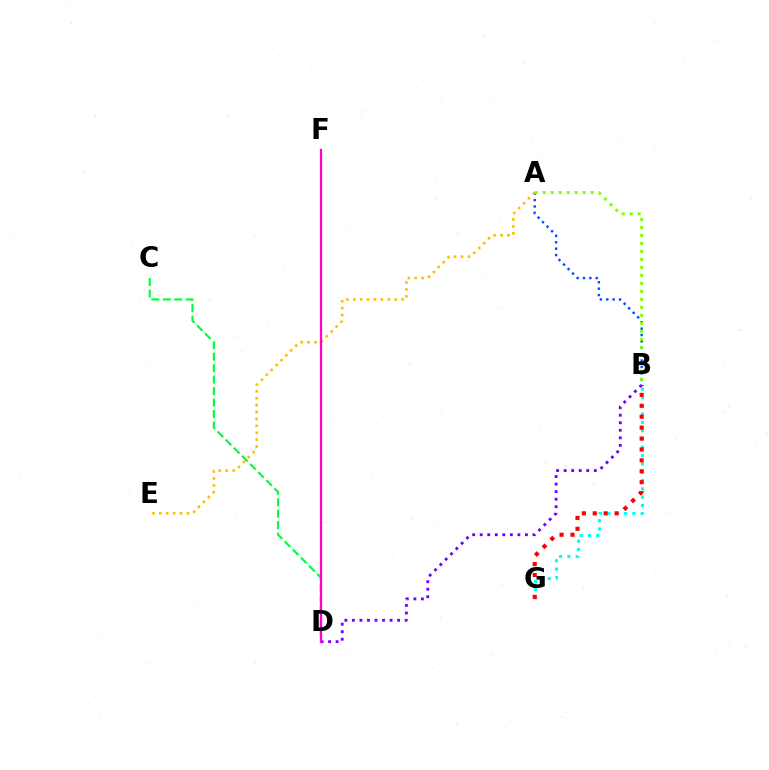{('A', 'B'): [{'color': '#004bff', 'line_style': 'dotted', 'thickness': 1.73}, {'color': '#84ff00', 'line_style': 'dotted', 'thickness': 2.17}], ('C', 'D'): [{'color': '#00ff39', 'line_style': 'dashed', 'thickness': 1.56}], ('B', 'G'): [{'color': '#00fff6', 'line_style': 'dotted', 'thickness': 2.26}, {'color': '#ff0000', 'line_style': 'dotted', 'thickness': 2.97}], ('A', 'E'): [{'color': '#ffbd00', 'line_style': 'dotted', 'thickness': 1.88}], ('B', 'D'): [{'color': '#7200ff', 'line_style': 'dotted', 'thickness': 2.05}], ('D', 'F'): [{'color': '#ff00cf', 'line_style': 'solid', 'thickness': 1.62}]}